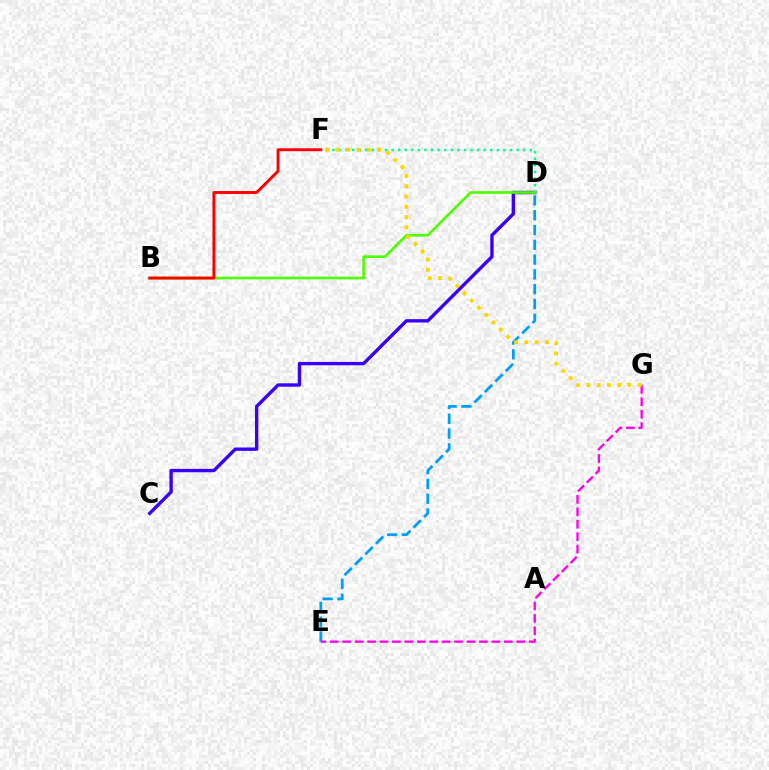{('D', 'E'): [{'color': '#009eff', 'line_style': 'dashed', 'thickness': 2.01}], ('C', 'D'): [{'color': '#3700ff', 'line_style': 'solid', 'thickness': 2.42}], ('E', 'G'): [{'color': '#ff00ed', 'line_style': 'dashed', 'thickness': 1.69}], ('D', 'F'): [{'color': '#00ff86', 'line_style': 'dotted', 'thickness': 1.79}], ('B', 'D'): [{'color': '#4fff00', 'line_style': 'solid', 'thickness': 1.92}], ('F', 'G'): [{'color': '#ffd500', 'line_style': 'dotted', 'thickness': 2.79}], ('B', 'F'): [{'color': '#ff0000', 'line_style': 'solid', 'thickness': 2.1}]}